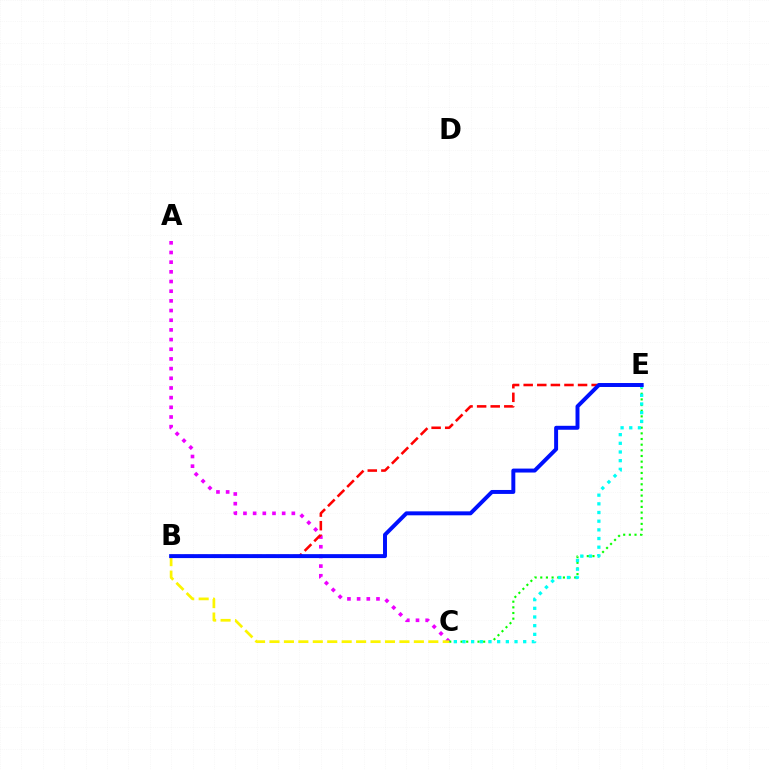{('A', 'C'): [{'color': '#ee00ff', 'line_style': 'dotted', 'thickness': 2.63}], ('B', 'E'): [{'color': '#ff0000', 'line_style': 'dashed', 'thickness': 1.85}, {'color': '#0010ff', 'line_style': 'solid', 'thickness': 2.85}], ('C', 'E'): [{'color': '#08ff00', 'line_style': 'dotted', 'thickness': 1.54}, {'color': '#00fff6', 'line_style': 'dotted', 'thickness': 2.36}], ('B', 'C'): [{'color': '#fcf500', 'line_style': 'dashed', 'thickness': 1.96}]}